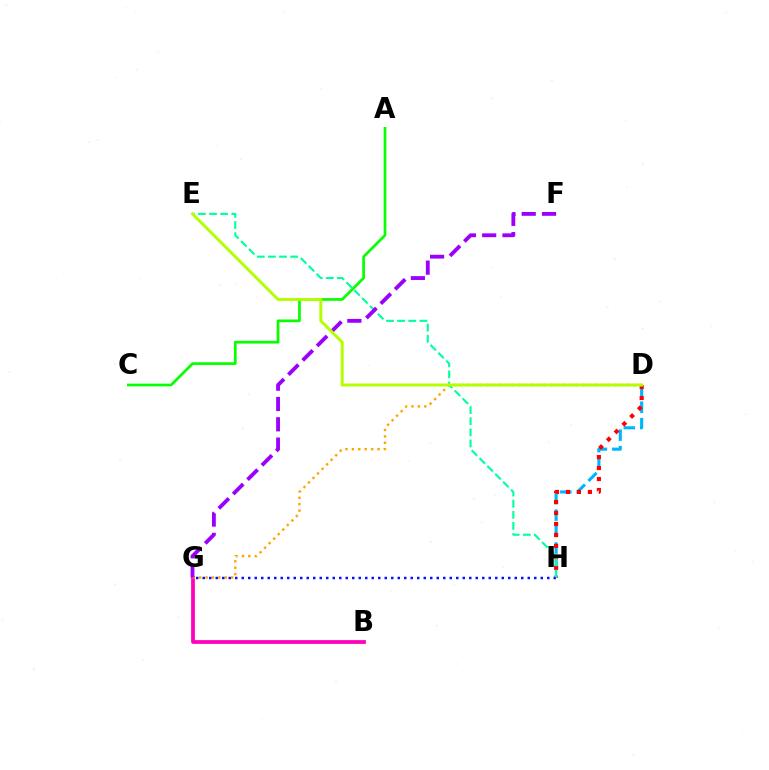{('B', 'G'): [{'color': '#ff00bd', 'line_style': 'solid', 'thickness': 2.7}], ('D', 'H'): [{'color': '#00b5ff', 'line_style': 'dashed', 'thickness': 2.23}, {'color': '#ff0000', 'line_style': 'dotted', 'thickness': 2.98}], ('D', 'G'): [{'color': '#ffa500', 'line_style': 'dotted', 'thickness': 1.74}], ('G', 'H'): [{'color': '#0010ff', 'line_style': 'dotted', 'thickness': 1.77}], ('A', 'C'): [{'color': '#08ff00', 'line_style': 'solid', 'thickness': 1.95}], ('E', 'H'): [{'color': '#00ff9d', 'line_style': 'dashed', 'thickness': 1.51}], ('F', 'G'): [{'color': '#9b00ff', 'line_style': 'dashed', 'thickness': 2.76}], ('D', 'E'): [{'color': '#b3ff00', 'line_style': 'solid', 'thickness': 2.13}]}